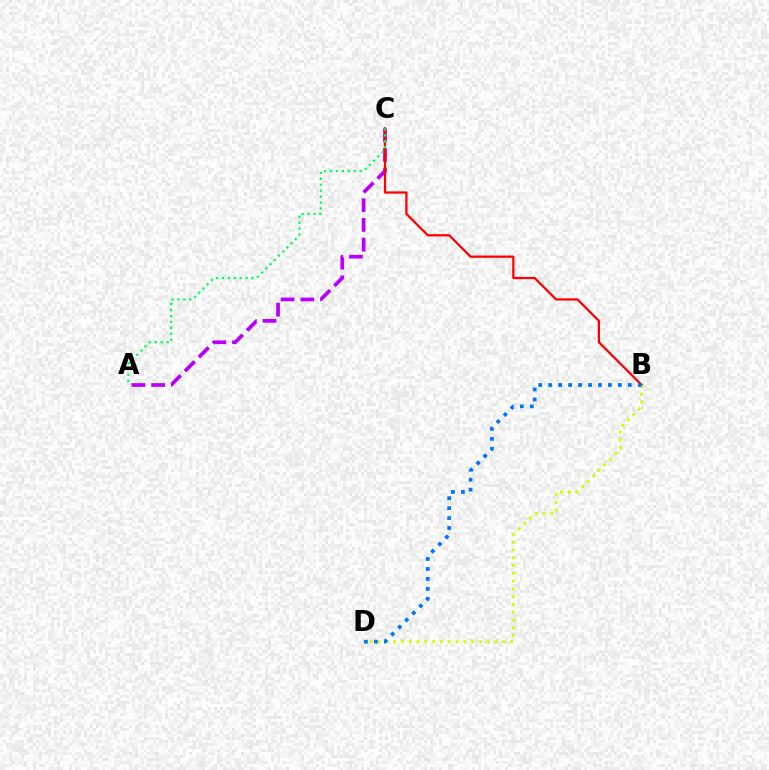{('A', 'C'): [{'color': '#b900ff', 'line_style': 'dashed', 'thickness': 2.68}, {'color': '#00ff5c', 'line_style': 'dotted', 'thickness': 1.61}], ('B', 'C'): [{'color': '#ff0000', 'line_style': 'solid', 'thickness': 1.63}], ('B', 'D'): [{'color': '#d1ff00', 'line_style': 'dotted', 'thickness': 2.12}, {'color': '#0074ff', 'line_style': 'dotted', 'thickness': 2.7}]}